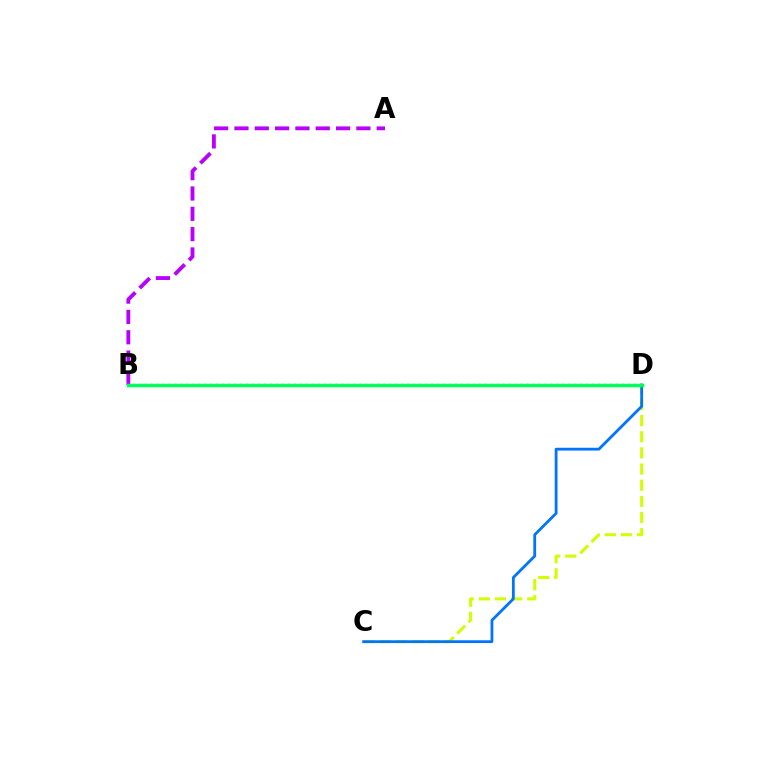{('C', 'D'): [{'color': '#d1ff00', 'line_style': 'dashed', 'thickness': 2.19}, {'color': '#0074ff', 'line_style': 'solid', 'thickness': 2.01}], ('A', 'B'): [{'color': '#b900ff', 'line_style': 'dashed', 'thickness': 2.76}], ('B', 'D'): [{'color': '#ff0000', 'line_style': 'dotted', 'thickness': 1.62}, {'color': '#00ff5c', 'line_style': 'solid', 'thickness': 2.49}]}